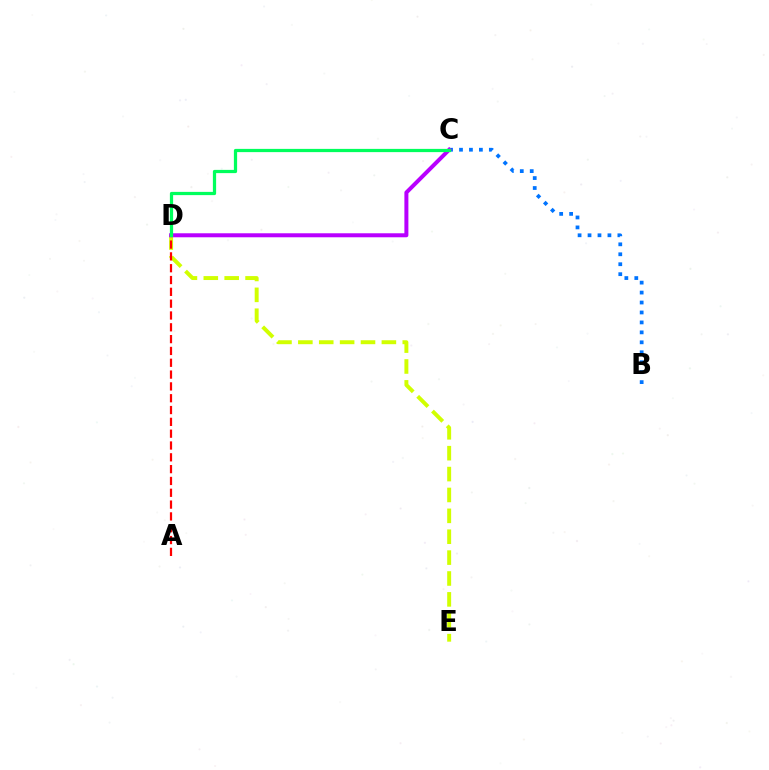{('B', 'C'): [{'color': '#0074ff', 'line_style': 'dotted', 'thickness': 2.7}], ('D', 'E'): [{'color': '#d1ff00', 'line_style': 'dashed', 'thickness': 2.84}], ('A', 'D'): [{'color': '#ff0000', 'line_style': 'dashed', 'thickness': 1.61}], ('C', 'D'): [{'color': '#b900ff', 'line_style': 'solid', 'thickness': 2.88}, {'color': '#00ff5c', 'line_style': 'solid', 'thickness': 2.33}]}